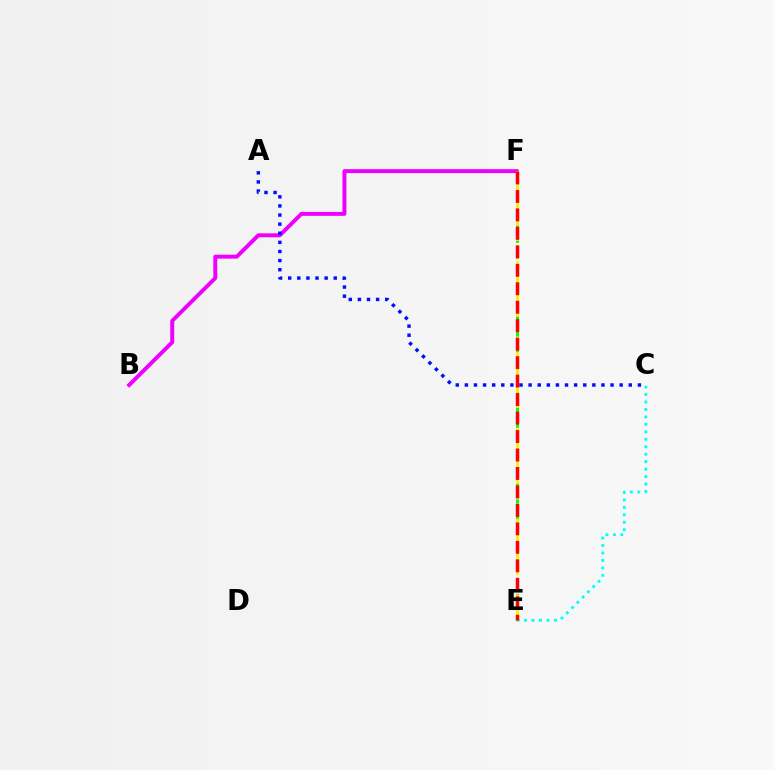{('C', 'E'): [{'color': '#00fff6', 'line_style': 'dotted', 'thickness': 2.03}], ('B', 'F'): [{'color': '#ee00ff', 'line_style': 'solid', 'thickness': 2.83}], ('E', 'F'): [{'color': '#08ff00', 'line_style': 'dashed', 'thickness': 2.14}, {'color': '#fcf500', 'line_style': 'dashed', 'thickness': 2.06}, {'color': '#ff0000', 'line_style': 'dashed', 'thickness': 2.51}], ('A', 'C'): [{'color': '#0010ff', 'line_style': 'dotted', 'thickness': 2.47}]}